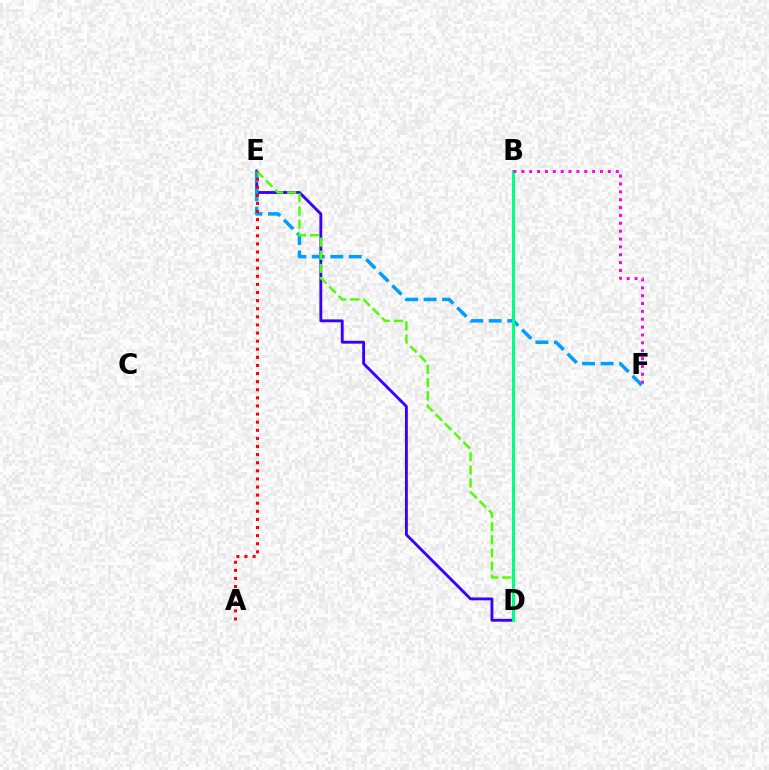{('D', 'E'): [{'color': '#3700ff', 'line_style': 'solid', 'thickness': 2.06}, {'color': '#4fff00', 'line_style': 'dashed', 'thickness': 1.78}], ('E', 'F'): [{'color': '#009eff', 'line_style': 'dashed', 'thickness': 2.51}], ('B', 'D'): [{'color': '#ffd500', 'line_style': 'dotted', 'thickness': 1.67}, {'color': '#00ff86', 'line_style': 'solid', 'thickness': 2.17}], ('B', 'F'): [{'color': '#ff00ed', 'line_style': 'dotted', 'thickness': 2.14}], ('A', 'E'): [{'color': '#ff0000', 'line_style': 'dotted', 'thickness': 2.2}]}